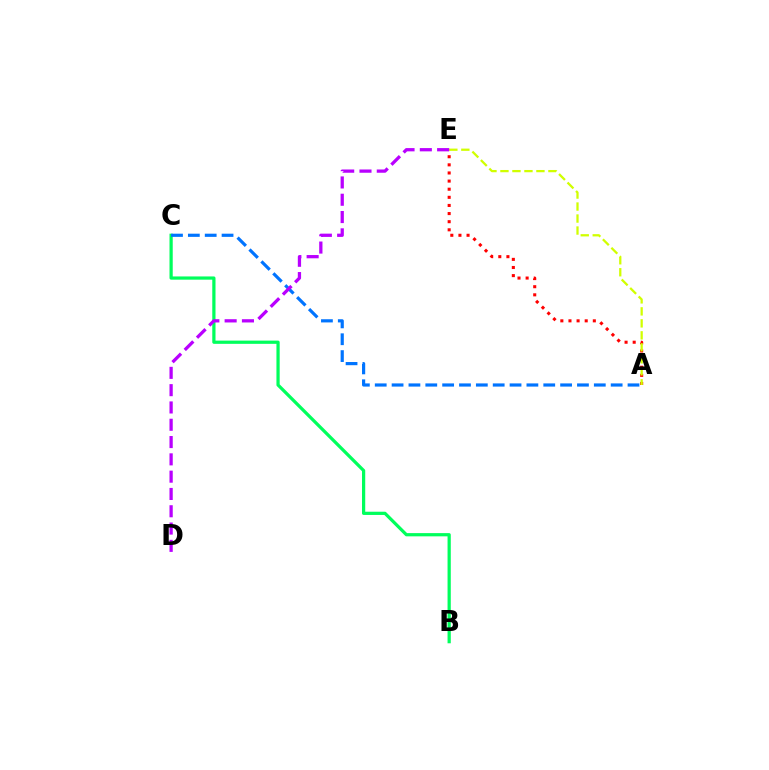{('B', 'C'): [{'color': '#00ff5c', 'line_style': 'solid', 'thickness': 2.32}], ('A', 'E'): [{'color': '#ff0000', 'line_style': 'dotted', 'thickness': 2.21}, {'color': '#d1ff00', 'line_style': 'dashed', 'thickness': 1.63}], ('A', 'C'): [{'color': '#0074ff', 'line_style': 'dashed', 'thickness': 2.29}], ('D', 'E'): [{'color': '#b900ff', 'line_style': 'dashed', 'thickness': 2.35}]}